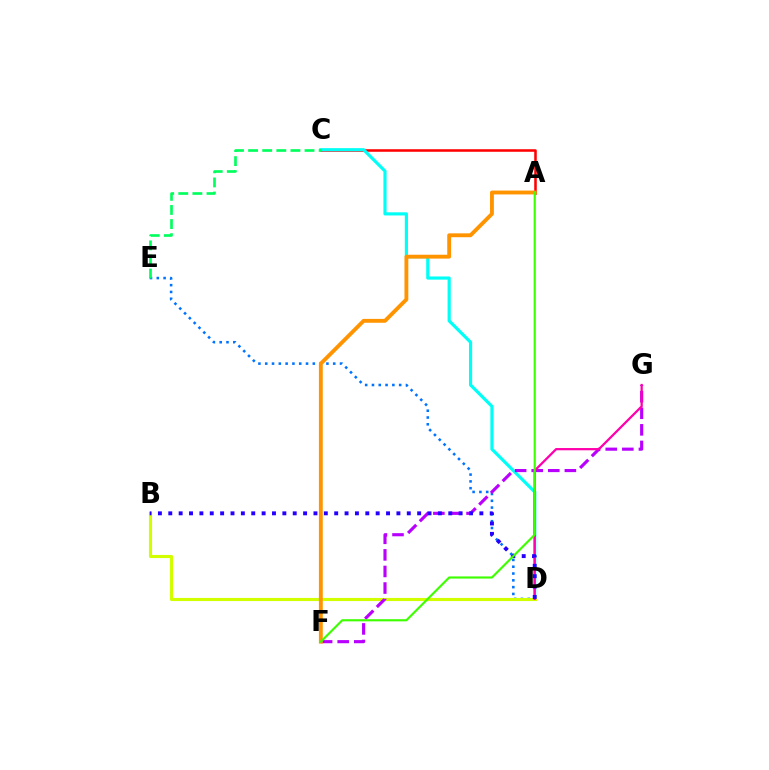{('A', 'C'): [{'color': '#ff0000', 'line_style': 'solid', 'thickness': 1.84}], ('D', 'E'): [{'color': '#0074ff', 'line_style': 'dotted', 'thickness': 1.85}], ('C', 'D'): [{'color': '#00fff6', 'line_style': 'solid', 'thickness': 2.28}], ('B', 'D'): [{'color': '#d1ff00', 'line_style': 'solid', 'thickness': 2.25}, {'color': '#2500ff', 'line_style': 'dotted', 'thickness': 2.82}], ('F', 'G'): [{'color': '#b900ff', 'line_style': 'dashed', 'thickness': 2.25}], ('D', 'G'): [{'color': '#ff00ac', 'line_style': 'solid', 'thickness': 1.62}], ('C', 'E'): [{'color': '#00ff5c', 'line_style': 'dashed', 'thickness': 1.92}], ('A', 'F'): [{'color': '#ff9400', 'line_style': 'solid', 'thickness': 2.78}, {'color': '#3dff00', 'line_style': 'solid', 'thickness': 1.55}]}